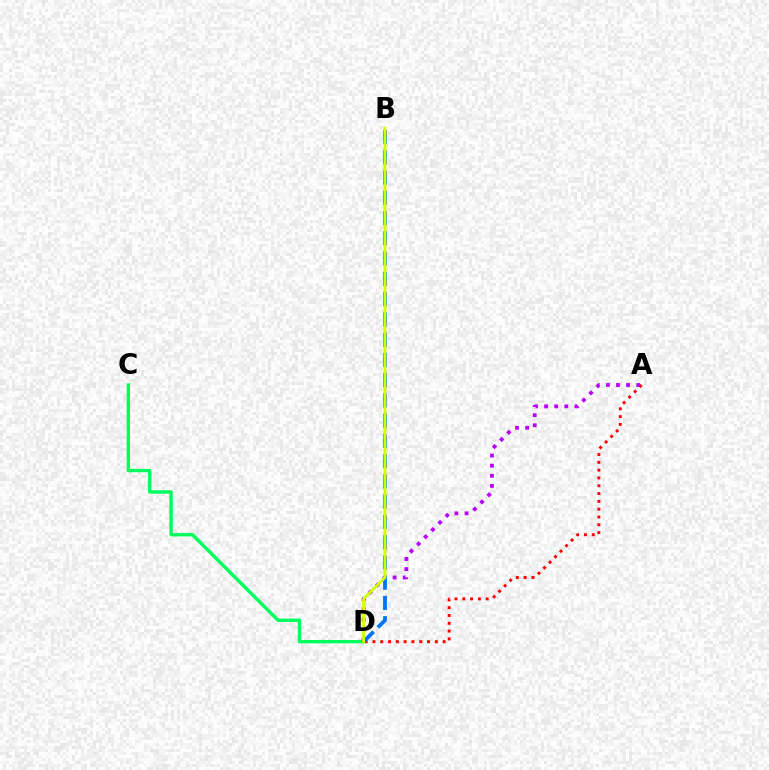{('C', 'D'): [{'color': '#00ff5c', 'line_style': 'solid', 'thickness': 2.43}], ('A', 'D'): [{'color': '#ff0000', 'line_style': 'dotted', 'thickness': 2.12}, {'color': '#b900ff', 'line_style': 'dotted', 'thickness': 2.74}], ('B', 'D'): [{'color': '#0074ff', 'line_style': 'dashed', 'thickness': 2.75}, {'color': '#d1ff00', 'line_style': 'solid', 'thickness': 2.08}]}